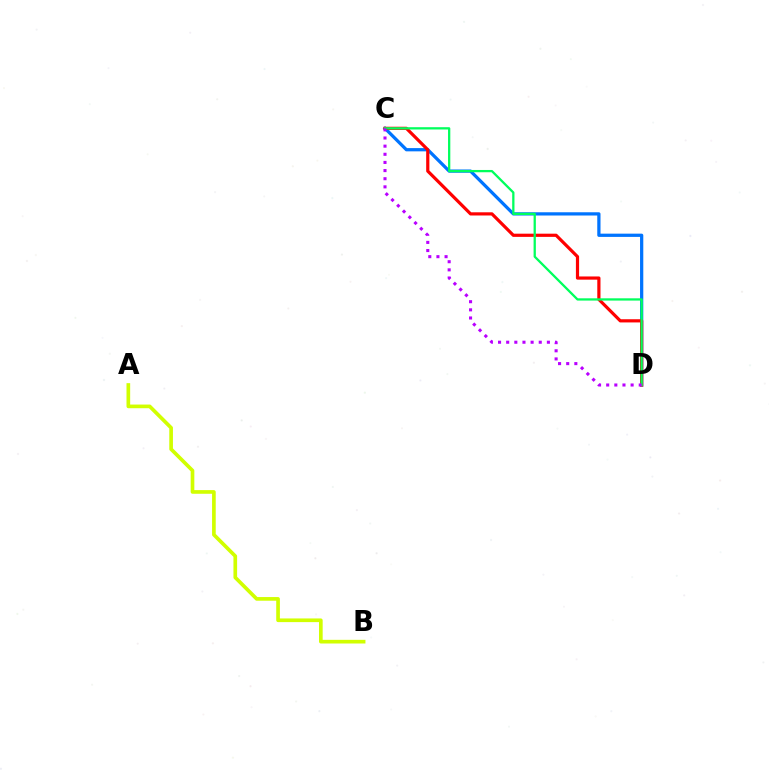{('A', 'B'): [{'color': '#d1ff00', 'line_style': 'solid', 'thickness': 2.64}], ('C', 'D'): [{'color': '#0074ff', 'line_style': 'solid', 'thickness': 2.34}, {'color': '#ff0000', 'line_style': 'solid', 'thickness': 2.3}, {'color': '#00ff5c', 'line_style': 'solid', 'thickness': 1.64}, {'color': '#b900ff', 'line_style': 'dotted', 'thickness': 2.21}]}